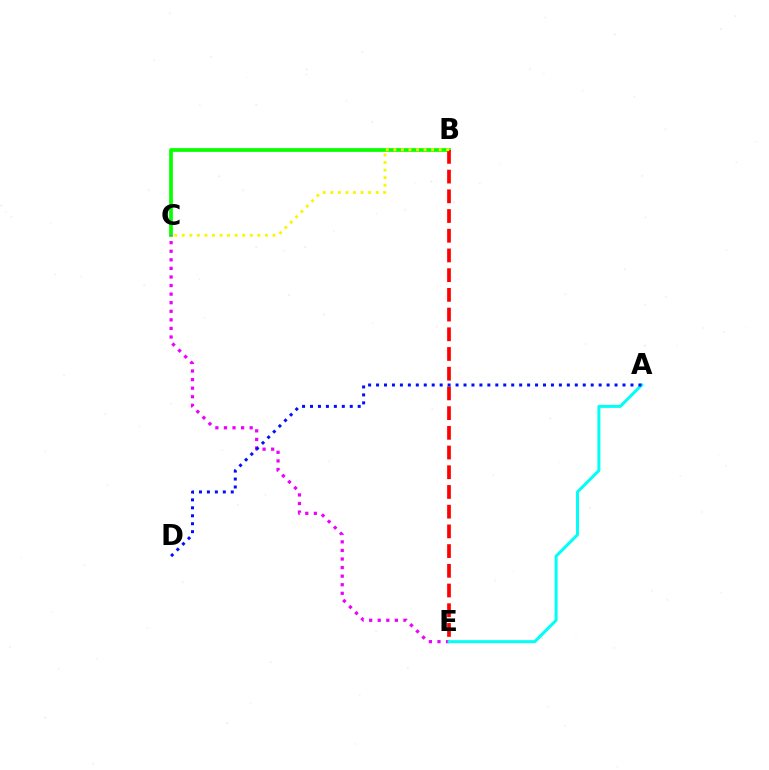{('B', 'C'): [{'color': '#08ff00', 'line_style': 'solid', 'thickness': 2.68}, {'color': '#fcf500', 'line_style': 'dotted', 'thickness': 2.05}], ('B', 'E'): [{'color': '#ff0000', 'line_style': 'dashed', 'thickness': 2.68}], ('C', 'E'): [{'color': '#ee00ff', 'line_style': 'dotted', 'thickness': 2.33}], ('A', 'E'): [{'color': '#00fff6', 'line_style': 'solid', 'thickness': 2.16}], ('A', 'D'): [{'color': '#0010ff', 'line_style': 'dotted', 'thickness': 2.16}]}